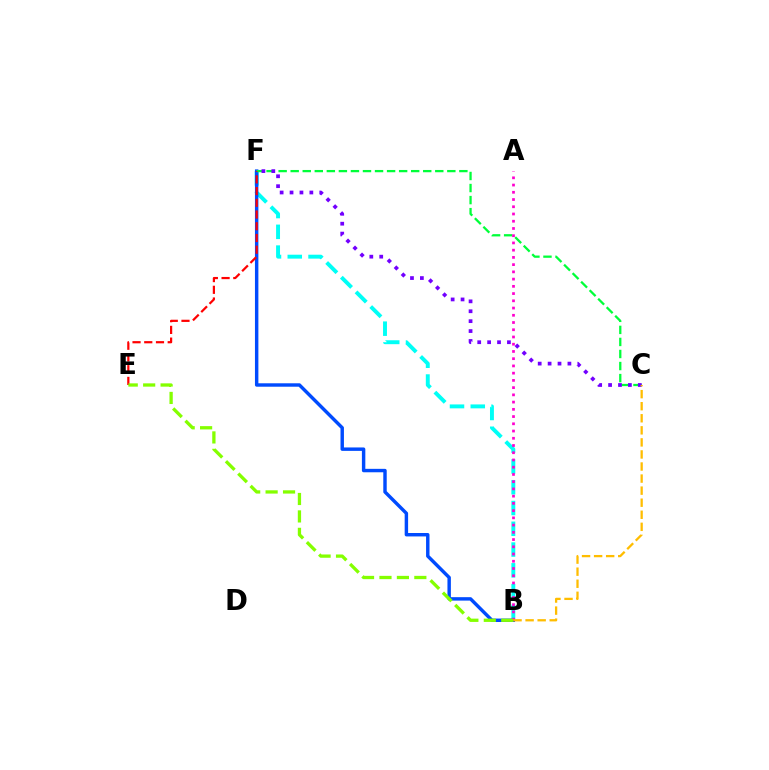{('B', 'F'): [{'color': '#00fff6', 'line_style': 'dashed', 'thickness': 2.82}, {'color': '#004bff', 'line_style': 'solid', 'thickness': 2.47}], ('C', 'F'): [{'color': '#00ff39', 'line_style': 'dashed', 'thickness': 1.64}, {'color': '#7200ff', 'line_style': 'dotted', 'thickness': 2.69}], ('E', 'F'): [{'color': '#ff0000', 'line_style': 'dashed', 'thickness': 1.59}], ('A', 'B'): [{'color': '#ff00cf', 'line_style': 'dotted', 'thickness': 1.97}], ('B', 'E'): [{'color': '#84ff00', 'line_style': 'dashed', 'thickness': 2.37}], ('B', 'C'): [{'color': '#ffbd00', 'line_style': 'dashed', 'thickness': 1.64}]}